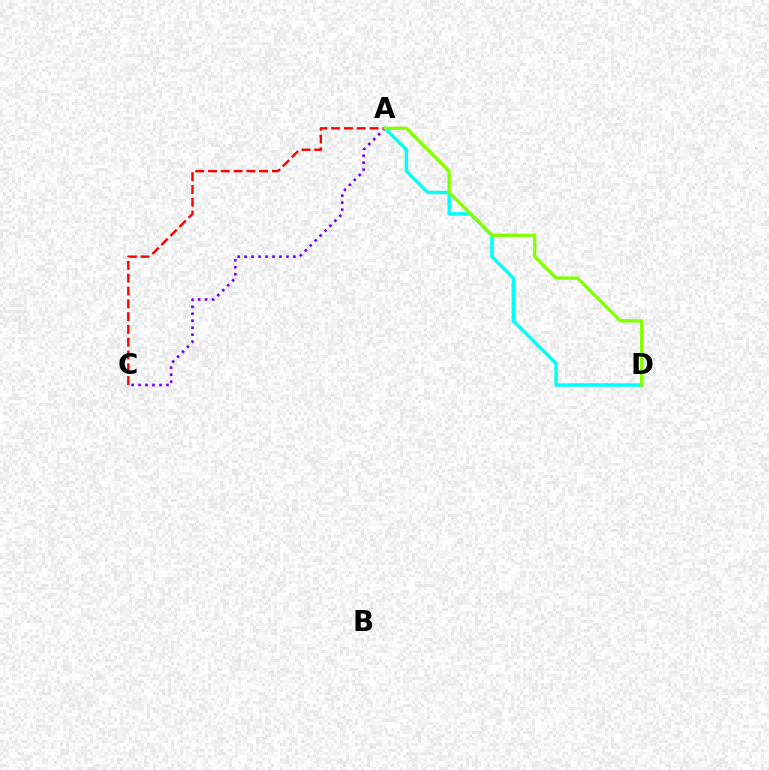{('A', 'D'): [{'color': '#00fff6', 'line_style': 'solid', 'thickness': 2.48}, {'color': '#84ff00', 'line_style': 'solid', 'thickness': 2.35}], ('A', 'C'): [{'color': '#7200ff', 'line_style': 'dotted', 'thickness': 1.9}, {'color': '#ff0000', 'line_style': 'dashed', 'thickness': 1.74}]}